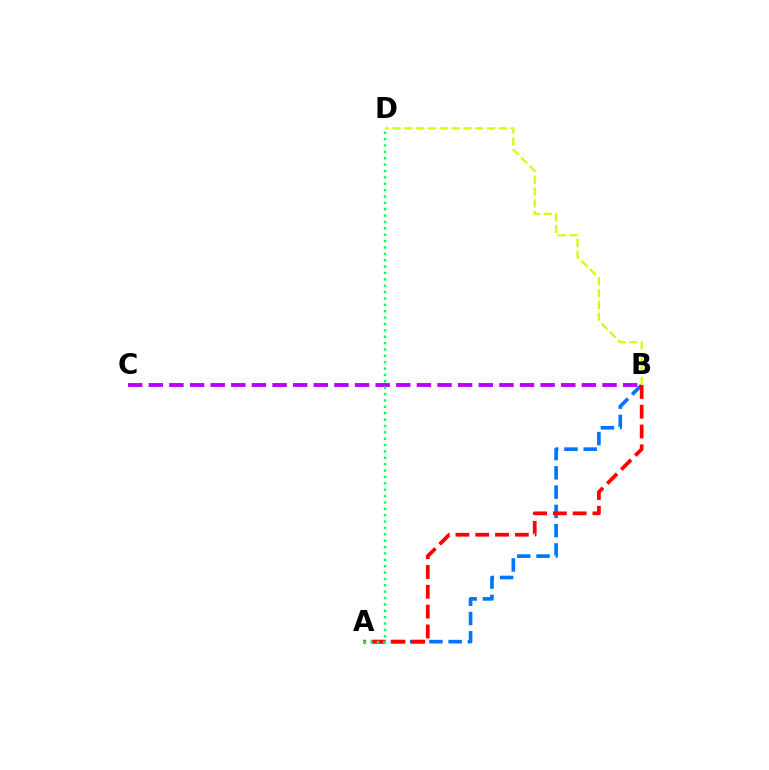{('A', 'B'): [{'color': '#0074ff', 'line_style': 'dashed', 'thickness': 2.62}, {'color': '#ff0000', 'line_style': 'dashed', 'thickness': 2.69}], ('B', 'C'): [{'color': '#b900ff', 'line_style': 'dashed', 'thickness': 2.8}], ('B', 'D'): [{'color': '#d1ff00', 'line_style': 'dashed', 'thickness': 1.6}], ('A', 'D'): [{'color': '#00ff5c', 'line_style': 'dotted', 'thickness': 1.73}]}